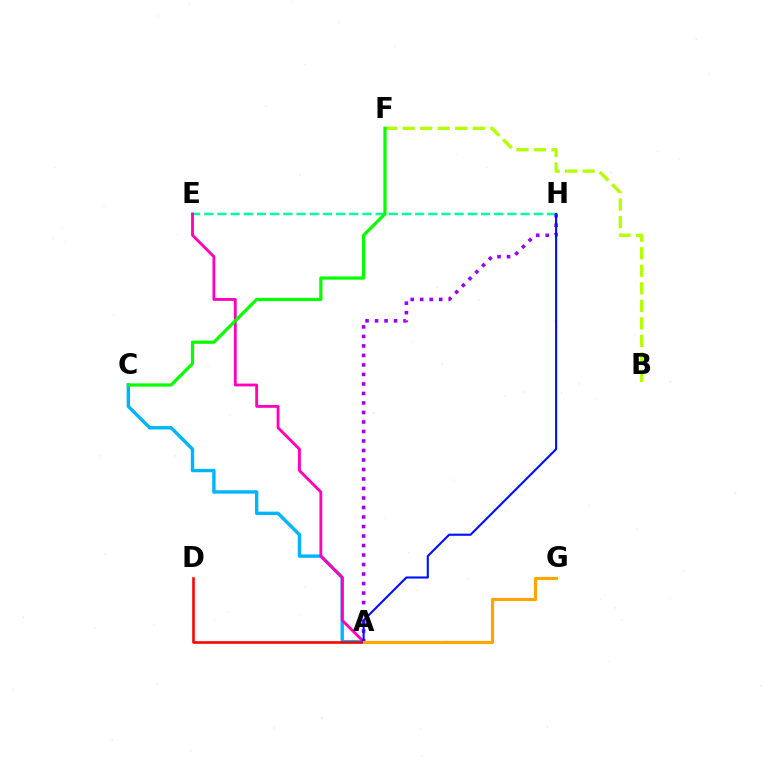{('A', 'C'): [{'color': '#00b5ff', 'line_style': 'solid', 'thickness': 2.44}], ('E', 'H'): [{'color': '#00ff9d', 'line_style': 'dashed', 'thickness': 1.79}], ('A', 'E'): [{'color': '#ff00bd', 'line_style': 'solid', 'thickness': 2.04}], ('B', 'F'): [{'color': '#b3ff00', 'line_style': 'dashed', 'thickness': 2.38}], ('A', 'D'): [{'color': '#ff0000', 'line_style': 'solid', 'thickness': 1.86}], ('A', 'H'): [{'color': '#9b00ff', 'line_style': 'dotted', 'thickness': 2.58}, {'color': '#0010ff', 'line_style': 'solid', 'thickness': 1.53}], ('A', 'G'): [{'color': '#ffa500', 'line_style': 'solid', 'thickness': 2.28}], ('C', 'F'): [{'color': '#08ff00', 'line_style': 'solid', 'thickness': 2.31}]}